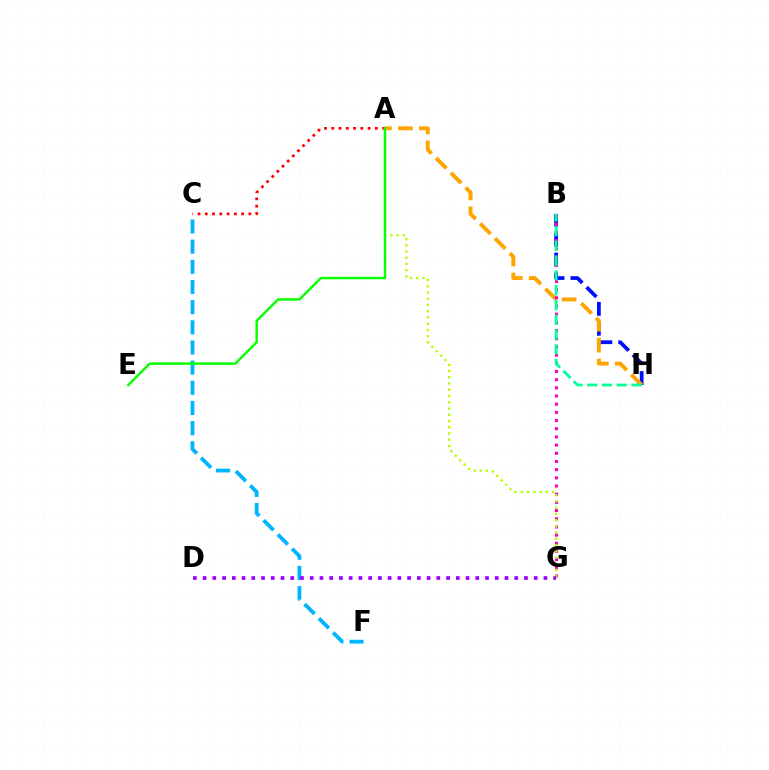{('A', 'C'): [{'color': '#ff0000', 'line_style': 'dotted', 'thickness': 1.97}], ('B', 'H'): [{'color': '#0010ff', 'line_style': 'dashed', 'thickness': 2.7}, {'color': '#00ff9d', 'line_style': 'dashed', 'thickness': 2.01}], ('A', 'H'): [{'color': '#ffa500', 'line_style': 'dashed', 'thickness': 2.85}], ('C', 'F'): [{'color': '#00b5ff', 'line_style': 'dashed', 'thickness': 2.74}], ('B', 'G'): [{'color': '#ff00bd', 'line_style': 'dotted', 'thickness': 2.22}], ('A', 'G'): [{'color': '#b3ff00', 'line_style': 'dotted', 'thickness': 1.7}], ('A', 'E'): [{'color': '#08ff00', 'line_style': 'solid', 'thickness': 1.76}], ('D', 'G'): [{'color': '#9b00ff', 'line_style': 'dotted', 'thickness': 2.65}]}